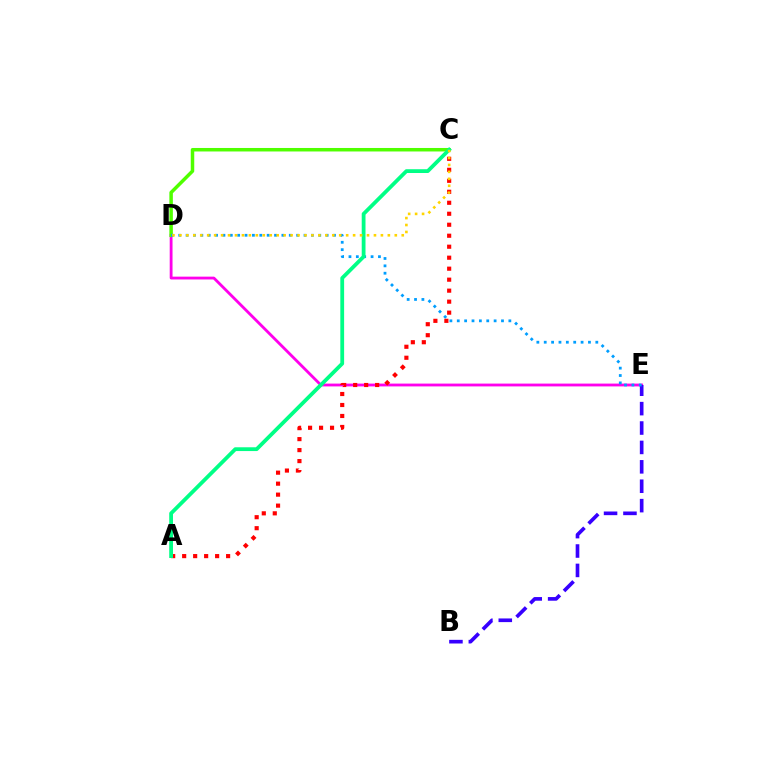{('D', 'E'): [{'color': '#ff00ed', 'line_style': 'solid', 'thickness': 2.03}, {'color': '#009eff', 'line_style': 'dotted', 'thickness': 2.0}], ('B', 'E'): [{'color': '#3700ff', 'line_style': 'dashed', 'thickness': 2.64}], ('C', 'D'): [{'color': '#4fff00', 'line_style': 'solid', 'thickness': 2.52}, {'color': '#ffd500', 'line_style': 'dotted', 'thickness': 1.89}], ('A', 'C'): [{'color': '#ff0000', 'line_style': 'dotted', 'thickness': 2.99}, {'color': '#00ff86', 'line_style': 'solid', 'thickness': 2.73}]}